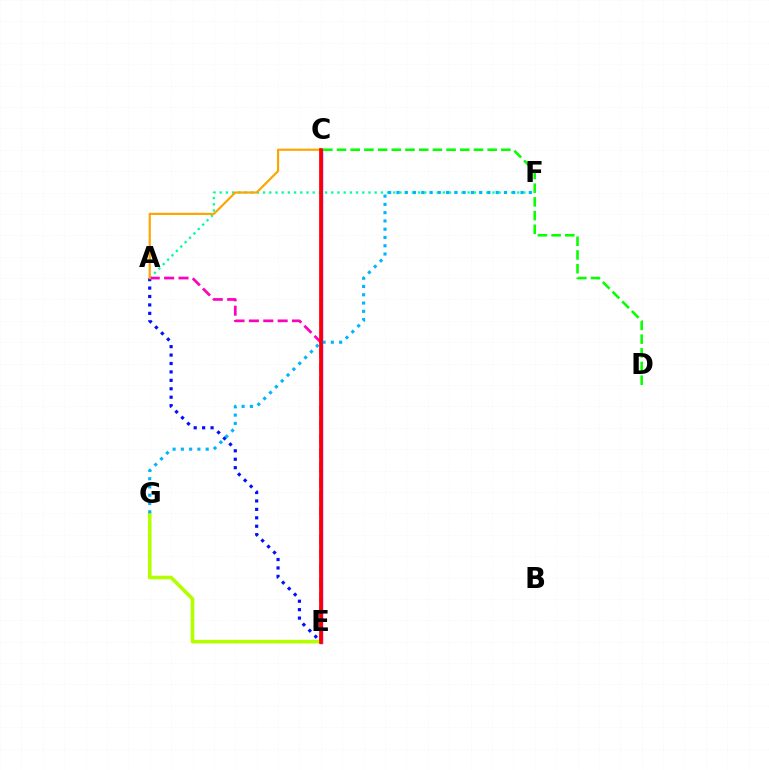{('A', 'E'): [{'color': '#0010ff', 'line_style': 'dotted', 'thickness': 2.29}, {'color': '#ff00bd', 'line_style': 'dashed', 'thickness': 1.95}], ('A', 'F'): [{'color': '#00ff9d', 'line_style': 'dotted', 'thickness': 1.68}], ('C', 'E'): [{'color': '#9b00ff', 'line_style': 'solid', 'thickness': 2.43}, {'color': '#ff0000', 'line_style': 'solid', 'thickness': 2.64}], ('E', 'G'): [{'color': '#b3ff00', 'line_style': 'solid', 'thickness': 2.6}], ('F', 'G'): [{'color': '#00b5ff', 'line_style': 'dotted', 'thickness': 2.25}], ('C', 'D'): [{'color': '#08ff00', 'line_style': 'dashed', 'thickness': 1.86}], ('A', 'C'): [{'color': '#ffa500', 'line_style': 'solid', 'thickness': 1.58}]}